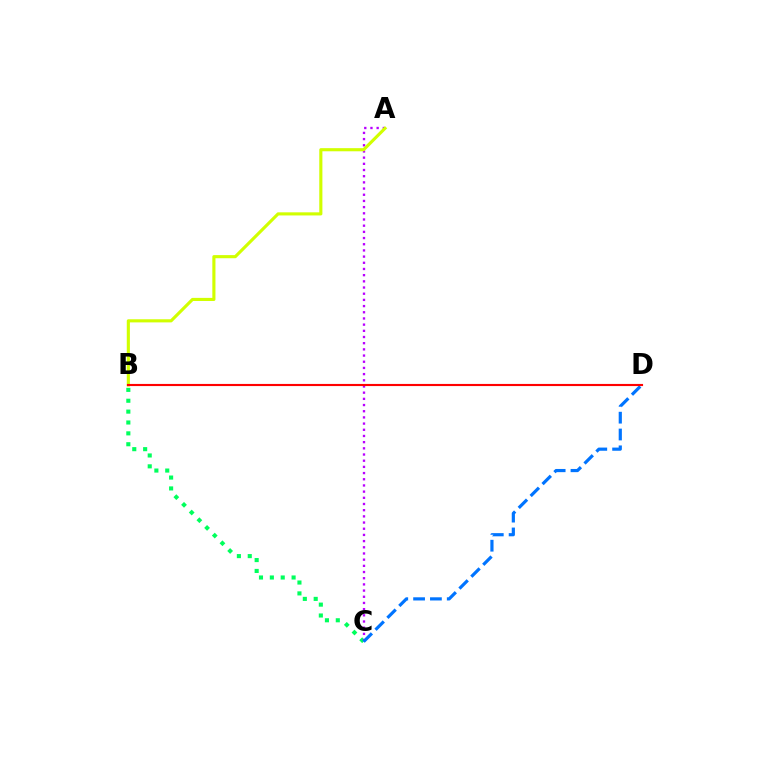{('B', 'C'): [{'color': '#00ff5c', 'line_style': 'dotted', 'thickness': 2.95}], ('A', 'C'): [{'color': '#b900ff', 'line_style': 'dotted', 'thickness': 1.68}], ('A', 'B'): [{'color': '#d1ff00', 'line_style': 'solid', 'thickness': 2.25}], ('C', 'D'): [{'color': '#0074ff', 'line_style': 'dashed', 'thickness': 2.29}], ('B', 'D'): [{'color': '#ff0000', 'line_style': 'solid', 'thickness': 1.53}]}